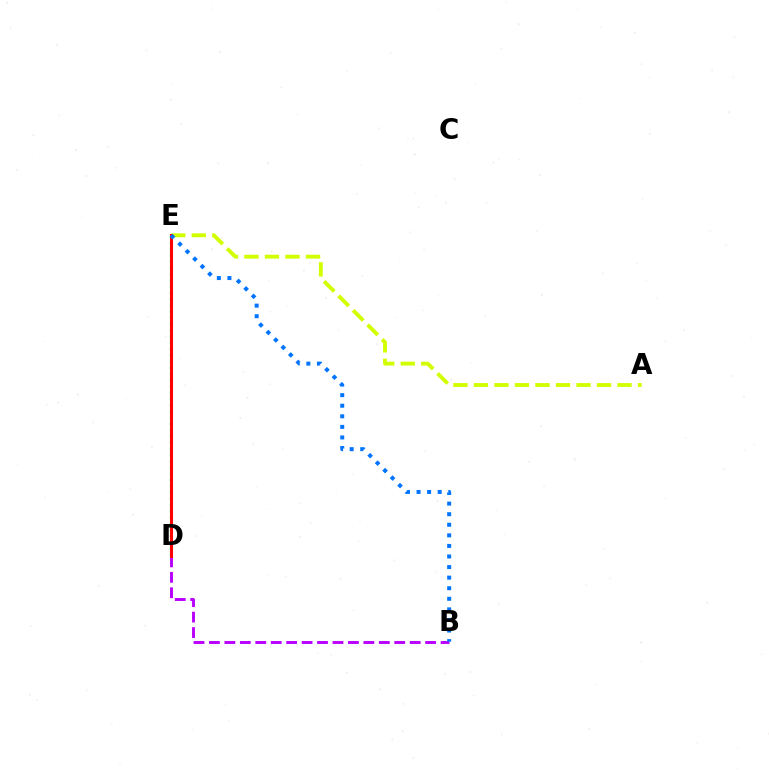{('D', 'E'): [{'color': '#00ff5c', 'line_style': 'dotted', 'thickness': 1.69}, {'color': '#ff0000', 'line_style': 'solid', 'thickness': 2.2}], ('A', 'E'): [{'color': '#d1ff00', 'line_style': 'dashed', 'thickness': 2.79}], ('B', 'D'): [{'color': '#b900ff', 'line_style': 'dashed', 'thickness': 2.1}], ('B', 'E'): [{'color': '#0074ff', 'line_style': 'dotted', 'thickness': 2.87}]}